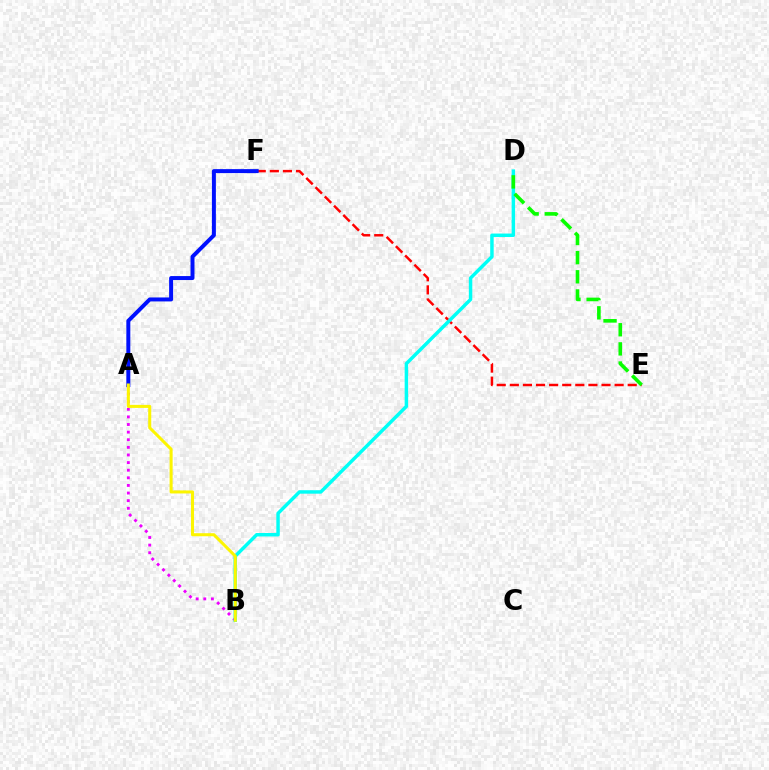{('E', 'F'): [{'color': '#ff0000', 'line_style': 'dashed', 'thickness': 1.78}], ('A', 'B'): [{'color': '#ee00ff', 'line_style': 'dotted', 'thickness': 2.07}, {'color': '#fcf500', 'line_style': 'solid', 'thickness': 2.19}], ('A', 'F'): [{'color': '#0010ff', 'line_style': 'solid', 'thickness': 2.86}], ('B', 'D'): [{'color': '#00fff6', 'line_style': 'solid', 'thickness': 2.49}], ('D', 'E'): [{'color': '#08ff00', 'line_style': 'dashed', 'thickness': 2.6}]}